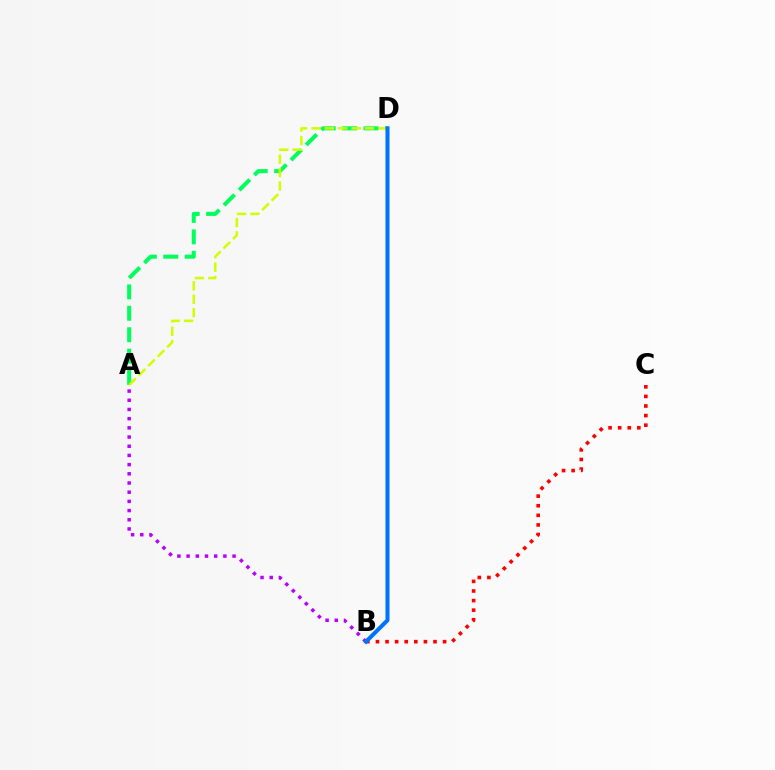{('B', 'C'): [{'color': '#ff0000', 'line_style': 'dotted', 'thickness': 2.61}], ('A', 'D'): [{'color': '#00ff5c', 'line_style': 'dashed', 'thickness': 2.91}, {'color': '#d1ff00', 'line_style': 'dashed', 'thickness': 1.82}], ('A', 'B'): [{'color': '#b900ff', 'line_style': 'dotted', 'thickness': 2.5}], ('B', 'D'): [{'color': '#0074ff', 'line_style': 'solid', 'thickness': 2.9}]}